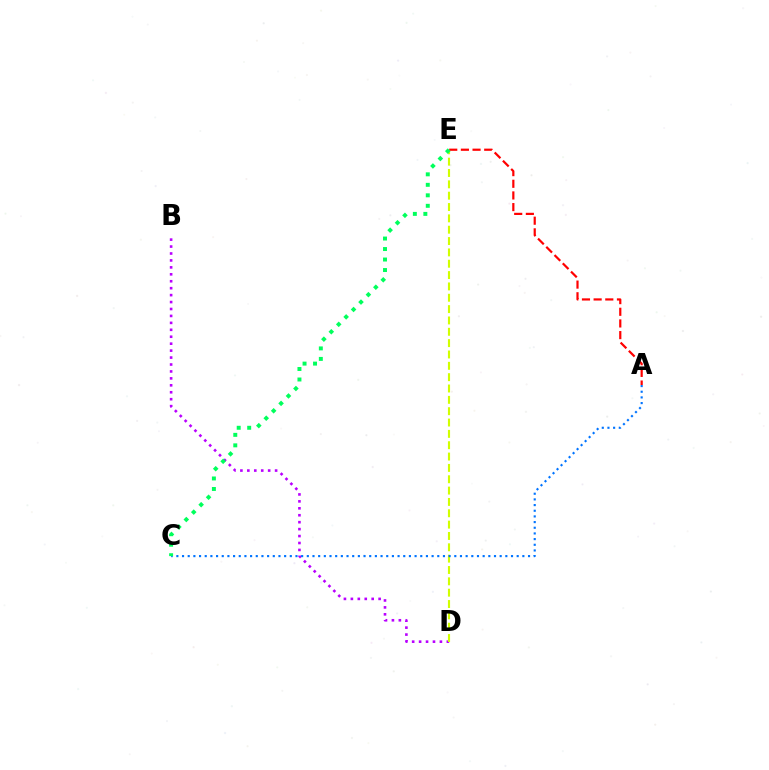{('B', 'D'): [{'color': '#b900ff', 'line_style': 'dotted', 'thickness': 1.89}], ('D', 'E'): [{'color': '#d1ff00', 'line_style': 'dashed', 'thickness': 1.54}], ('A', 'C'): [{'color': '#0074ff', 'line_style': 'dotted', 'thickness': 1.54}], ('A', 'E'): [{'color': '#ff0000', 'line_style': 'dashed', 'thickness': 1.58}], ('C', 'E'): [{'color': '#00ff5c', 'line_style': 'dotted', 'thickness': 2.85}]}